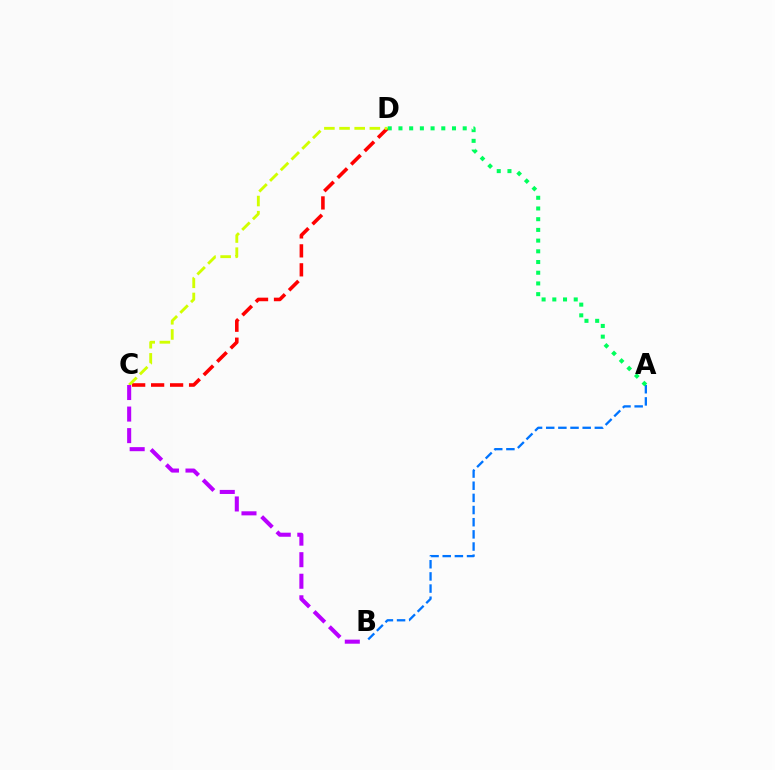{('C', 'D'): [{'color': '#ff0000', 'line_style': 'dashed', 'thickness': 2.58}, {'color': '#d1ff00', 'line_style': 'dashed', 'thickness': 2.06}], ('B', 'C'): [{'color': '#b900ff', 'line_style': 'dashed', 'thickness': 2.93}], ('A', 'B'): [{'color': '#0074ff', 'line_style': 'dashed', 'thickness': 1.65}], ('A', 'D'): [{'color': '#00ff5c', 'line_style': 'dotted', 'thickness': 2.91}]}